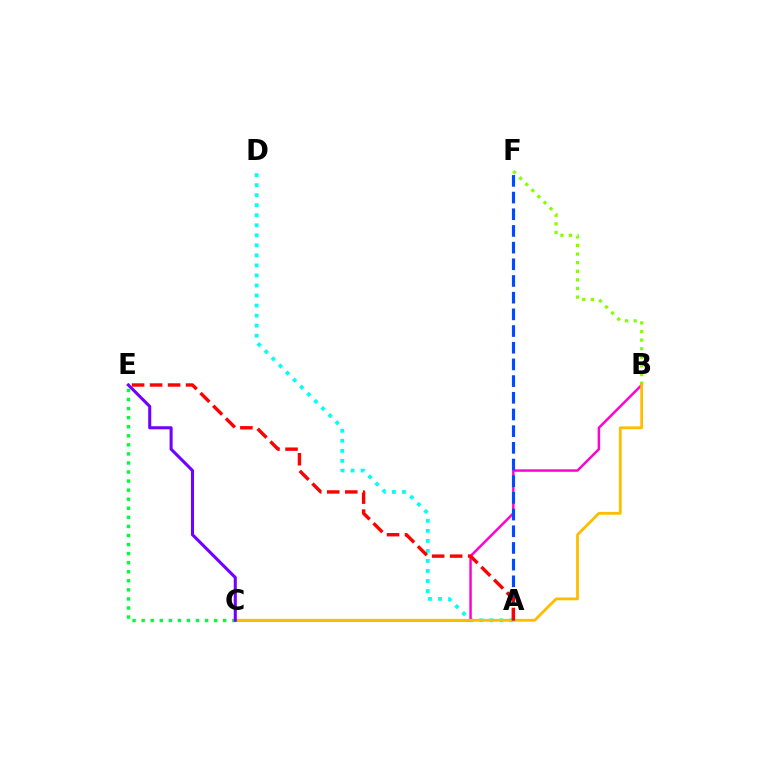{('B', 'F'): [{'color': '#84ff00', 'line_style': 'dotted', 'thickness': 2.34}], ('A', 'D'): [{'color': '#00fff6', 'line_style': 'dotted', 'thickness': 2.73}], ('B', 'C'): [{'color': '#ff00cf', 'line_style': 'solid', 'thickness': 1.77}, {'color': '#ffbd00', 'line_style': 'solid', 'thickness': 2.02}], ('C', 'E'): [{'color': '#00ff39', 'line_style': 'dotted', 'thickness': 2.46}, {'color': '#7200ff', 'line_style': 'solid', 'thickness': 2.2}], ('A', 'F'): [{'color': '#004bff', 'line_style': 'dashed', 'thickness': 2.27}], ('A', 'E'): [{'color': '#ff0000', 'line_style': 'dashed', 'thickness': 2.45}]}